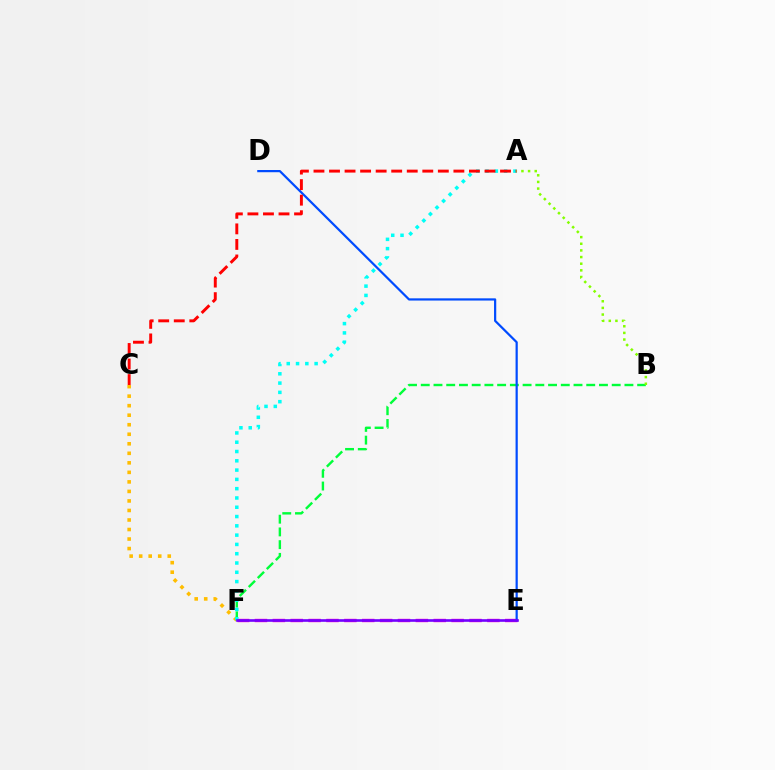{('C', 'F'): [{'color': '#ffbd00', 'line_style': 'dotted', 'thickness': 2.59}], ('B', 'F'): [{'color': '#00ff39', 'line_style': 'dashed', 'thickness': 1.73}], ('E', 'F'): [{'color': '#ff00cf', 'line_style': 'dashed', 'thickness': 2.43}, {'color': '#7200ff', 'line_style': 'solid', 'thickness': 1.9}], ('D', 'E'): [{'color': '#004bff', 'line_style': 'solid', 'thickness': 1.6}], ('A', 'F'): [{'color': '#00fff6', 'line_style': 'dotted', 'thickness': 2.52}], ('A', 'C'): [{'color': '#ff0000', 'line_style': 'dashed', 'thickness': 2.11}], ('A', 'B'): [{'color': '#84ff00', 'line_style': 'dotted', 'thickness': 1.81}]}